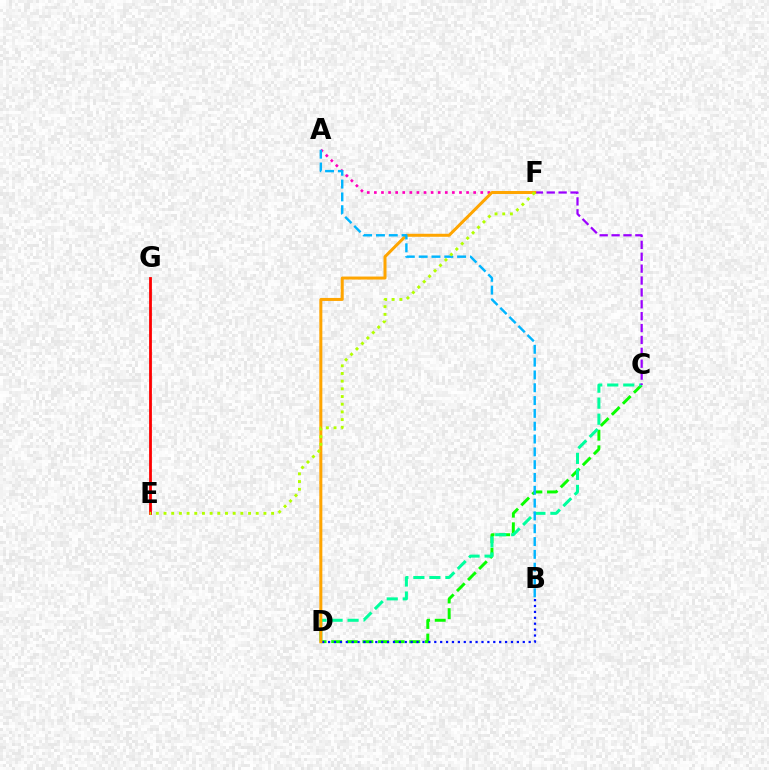{('C', 'D'): [{'color': '#08ff00', 'line_style': 'dashed', 'thickness': 2.12}, {'color': '#00ff9d', 'line_style': 'dashed', 'thickness': 2.18}], ('B', 'D'): [{'color': '#0010ff', 'line_style': 'dotted', 'thickness': 1.6}], ('E', 'G'): [{'color': '#ff0000', 'line_style': 'solid', 'thickness': 2.01}], ('A', 'F'): [{'color': '#ff00bd', 'line_style': 'dotted', 'thickness': 1.93}], ('C', 'F'): [{'color': '#9b00ff', 'line_style': 'dashed', 'thickness': 1.61}], ('D', 'F'): [{'color': '#ffa500', 'line_style': 'solid', 'thickness': 2.17}], ('A', 'B'): [{'color': '#00b5ff', 'line_style': 'dashed', 'thickness': 1.74}], ('E', 'F'): [{'color': '#b3ff00', 'line_style': 'dotted', 'thickness': 2.09}]}